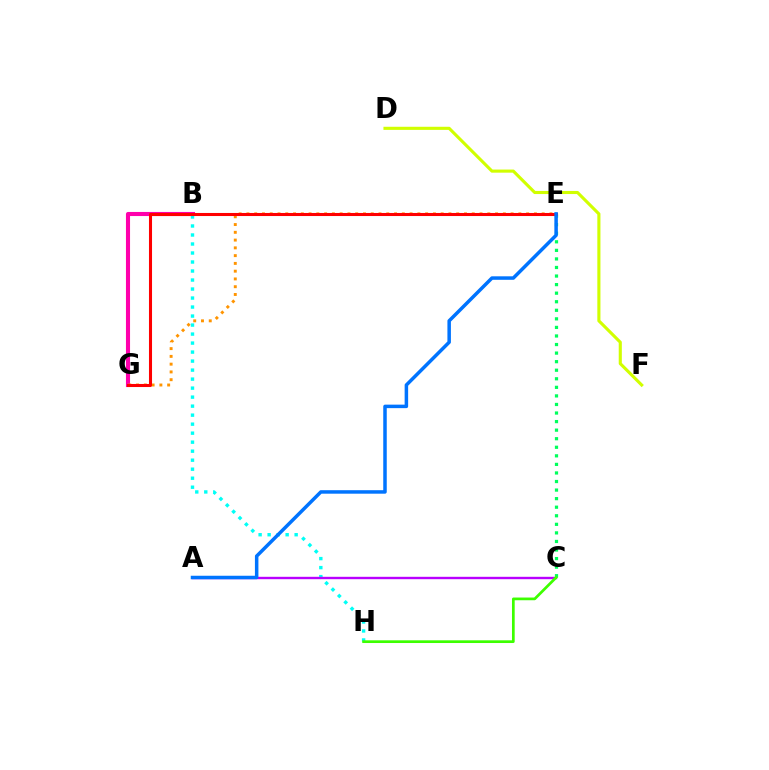{('B', 'G'): [{'color': '#ff00ac', 'line_style': 'solid', 'thickness': 2.95}], ('E', 'G'): [{'color': '#ff9400', 'line_style': 'dotted', 'thickness': 2.11}, {'color': '#ff0000', 'line_style': 'solid', 'thickness': 2.2}], ('D', 'F'): [{'color': '#d1ff00', 'line_style': 'solid', 'thickness': 2.24}], ('B', 'H'): [{'color': '#00fff6', 'line_style': 'dotted', 'thickness': 2.45}], ('A', 'C'): [{'color': '#b900ff', 'line_style': 'solid', 'thickness': 1.72}], ('C', 'E'): [{'color': '#00ff5c', 'line_style': 'dotted', 'thickness': 2.33}], ('B', 'E'): [{'color': '#2500ff', 'line_style': 'solid', 'thickness': 2.04}], ('C', 'H'): [{'color': '#3dff00', 'line_style': 'solid', 'thickness': 1.95}], ('A', 'E'): [{'color': '#0074ff', 'line_style': 'solid', 'thickness': 2.52}]}